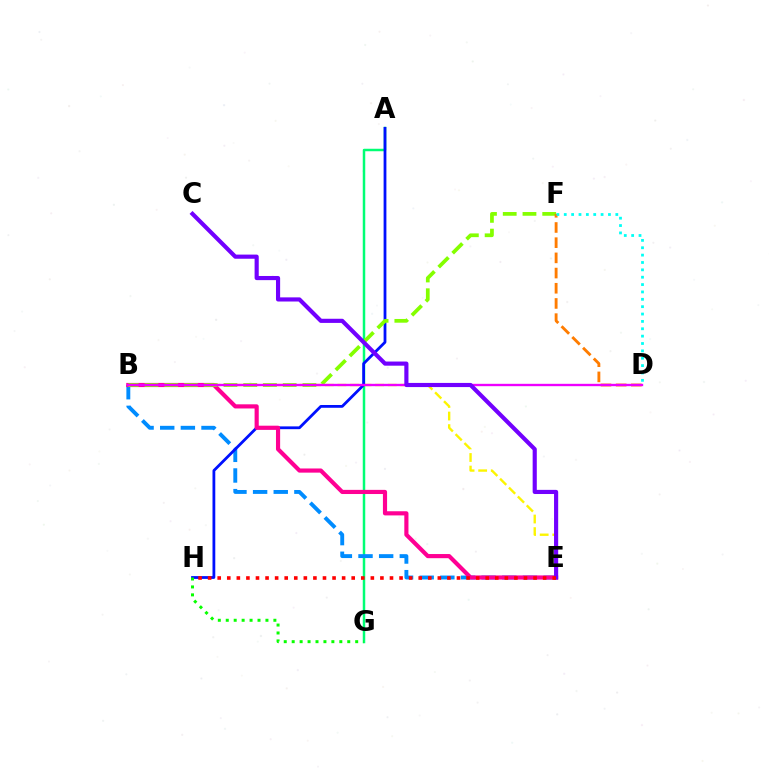{('A', 'G'): [{'color': '#00ff74', 'line_style': 'solid', 'thickness': 1.79}], ('B', 'E'): [{'color': '#fcf500', 'line_style': 'dashed', 'thickness': 1.71}, {'color': '#008cff', 'line_style': 'dashed', 'thickness': 2.8}, {'color': '#ff0094', 'line_style': 'solid', 'thickness': 2.99}], ('A', 'H'): [{'color': '#0010ff', 'line_style': 'solid', 'thickness': 2.01}], ('B', 'F'): [{'color': '#84ff00', 'line_style': 'dashed', 'thickness': 2.68}], ('D', 'F'): [{'color': '#ff7c00', 'line_style': 'dashed', 'thickness': 2.06}, {'color': '#00fff6', 'line_style': 'dotted', 'thickness': 2.0}], ('B', 'D'): [{'color': '#ee00ff', 'line_style': 'solid', 'thickness': 1.7}], ('G', 'H'): [{'color': '#08ff00', 'line_style': 'dotted', 'thickness': 2.16}], ('C', 'E'): [{'color': '#7200ff', 'line_style': 'solid', 'thickness': 2.98}], ('E', 'H'): [{'color': '#ff0000', 'line_style': 'dotted', 'thickness': 2.6}]}